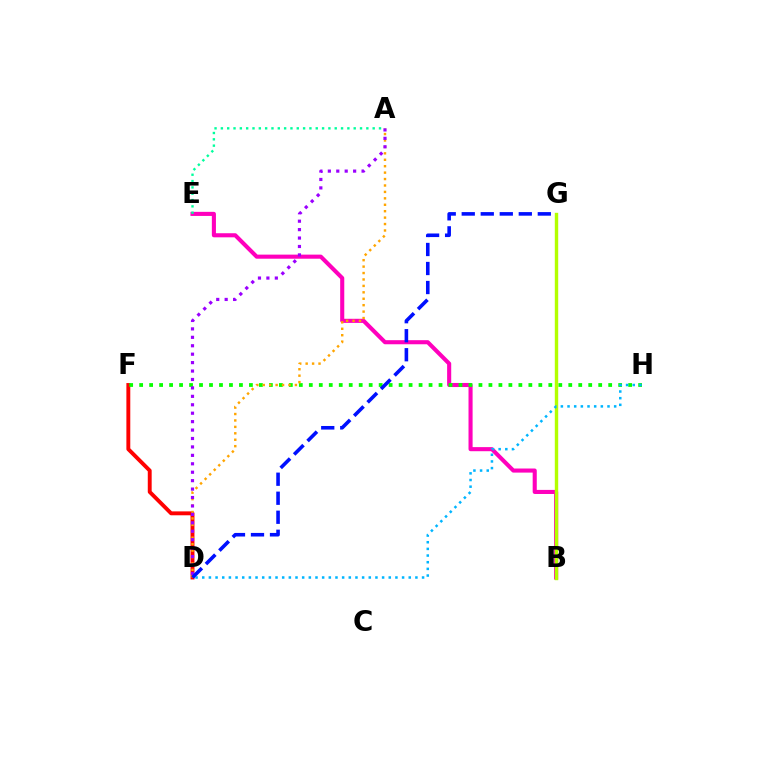{('D', 'F'): [{'color': '#ff0000', 'line_style': 'solid', 'thickness': 2.8}], ('B', 'E'): [{'color': '#ff00bd', 'line_style': 'solid', 'thickness': 2.94}], ('F', 'H'): [{'color': '#08ff00', 'line_style': 'dotted', 'thickness': 2.71}], ('A', 'D'): [{'color': '#ffa500', 'line_style': 'dotted', 'thickness': 1.75}, {'color': '#9b00ff', 'line_style': 'dotted', 'thickness': 2.29}], ('B', 'G'): [{'color': '#b3ff00', 'line_style': 'solid', 'thickness': 2.45}], ('A', 'E'): [{'color': '#00ff9d', 'line_style': 'dotted', 'thickness': 1.72}], ('D', 'H'): [{'color': '#00b5ff', 'line_style': 'dotted', 'thickness': 1.81}], ('D', 'G'): [{'color': '#0010ff', 'line_style': 'dashed', 'thickness': 2.58}]}